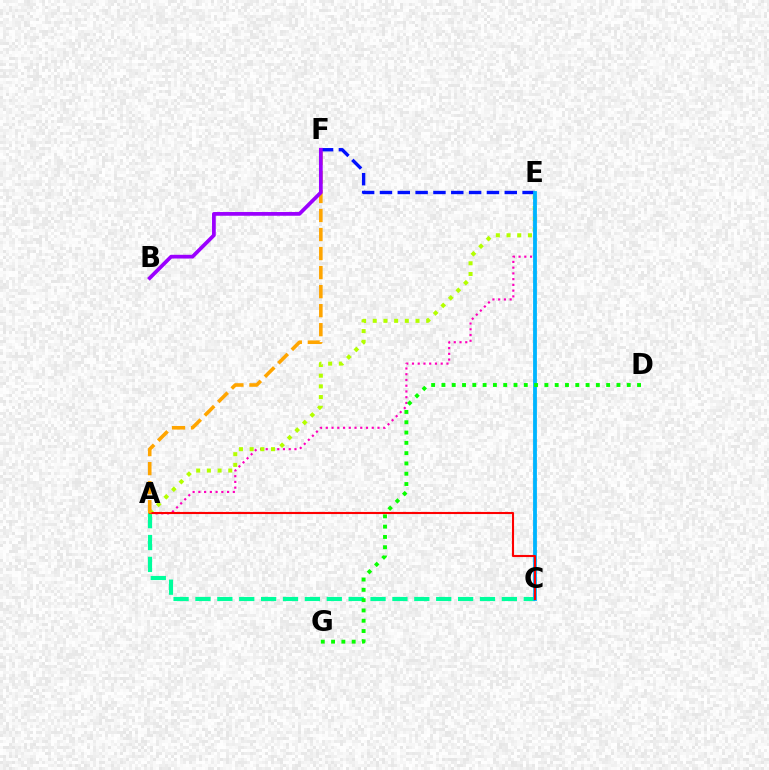{('A', 'E'): [{'color': '#ff00bd', 'line_style': 'dotted', 'thickness': 1.56}, {'color': '#b3ff00', 'line_style': 'dotted', 'thickness': 2.91}], ('E', 'F'): [{'color': '#0010ff', 'line_style': 'dashed', 'thickness': 2.42}], ('A', 'C'): [{'color': '#00ff9d', 'line_style': 'dashed', 'thickness': 2.97}, {'color': '#ff0000', 'line_style': 'solid', 'thickness': 1.52}], ('C', 'E'): [{'color': '#00b5ff', 'line_style': 'solid', 'thickness': 2.75}], ('A', 'F'): [{'color': '#ffa500', 'line_style': 'dashed', 'thickness': 2.59}], ('B', 'F'): [{'color': '#9b00ff', 'line_style': 'solid', 'thickness': 2.69}], ('D', 'G'): [{'color': '#08ff00', 'line_style': 'dotted', 'thickness': 2.8}]}